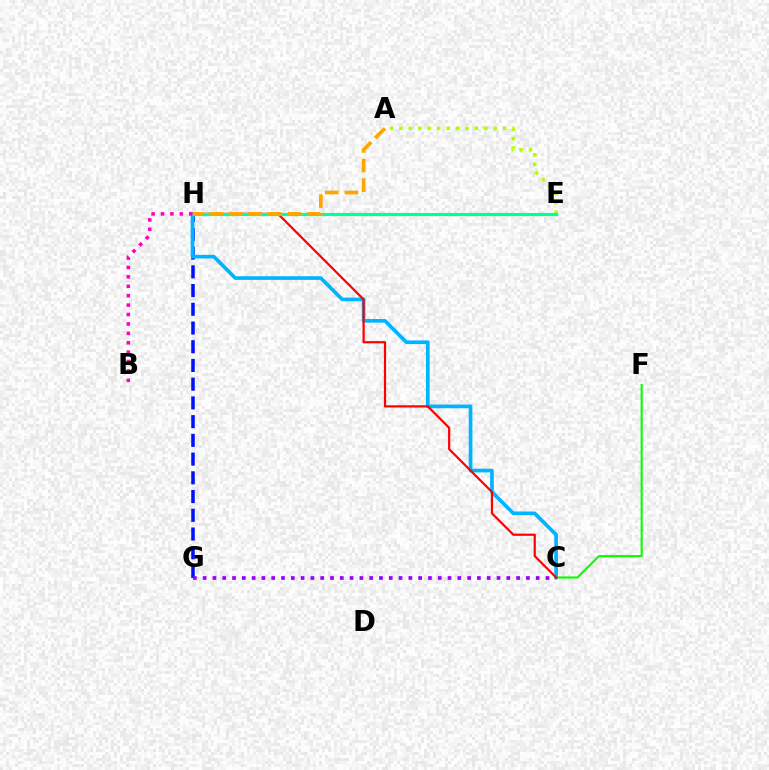{('G', 'H'): [{'color': '#0010ff', 'line_style': 'dashed', 'thickness': 2.54}], ('C', 'F'): [{'color': '#08ff00', 'line_style': 'solid', 'thickness': 1.53}], ('C', 'H'): [{'color': '#00b5ff', 'line_style': 'solid', 'thickness': 2.64}, {'color': '#ff0000', 'line_style': 'solid', 'thickness': 1.58}], ('A', 'E'): [{'color': '#b3ff00', 'line_style': 'dotted', 'thickness': 2.56}], ('E', 'H'): [{'color': '#00ff9d', 'line_style': 'solid', 'thickness': 2.31}], ('A', 'H'): [{'color': '#ffa500', 'line_style': 'dashed', 'thickness': 2.66}], ('B', 'H'): [{'color': '#ff00bd', 'line_style': 'dotted', 'thickness': 2.56}], ('C', 'G'): [{'color': '#9b00ff', 'line_style': 'dotted', 'thickness': 2.66}]}